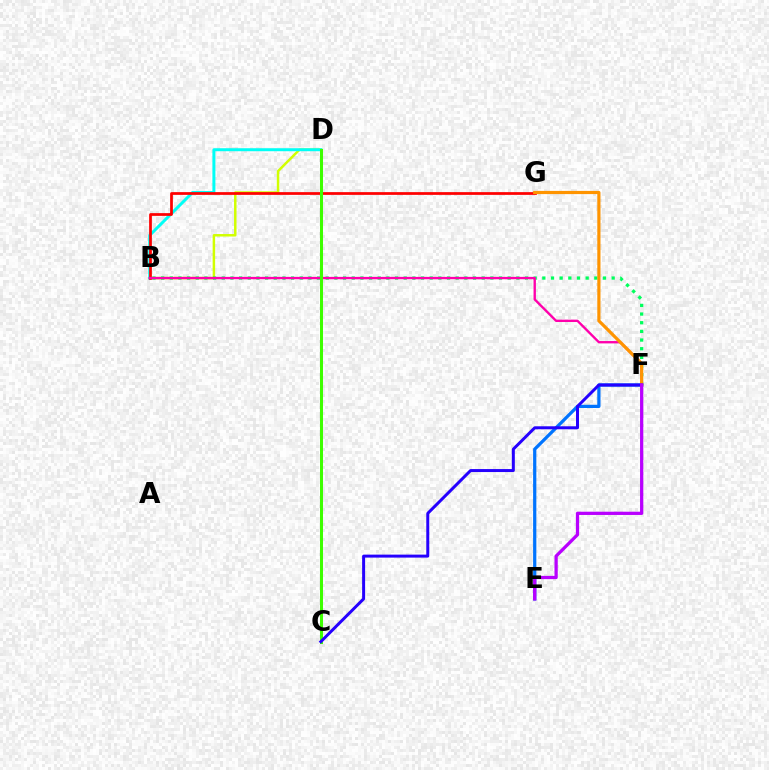{('B', 'D'): [{'color': '#d1ff00', 'line_style': 'solid', 'thickness': 1.78}, {'color': '#00fff6', 'line_style': 'solid', 'thickness': 2.15}], ('B', 'F'): [{'color': '#00ff5c', 'line_style': 'dotted', 'thickness': 2.35}, {'color': '#ff00ac', 'line_style': 'solid', 'thickness': 1.7}], ('B', 'G'): [{'color': '#ff0000', 'line_style': 'solid', 'thickness': 1.97}], ('E', 'F'): [{'color': '#0074ff', 'line_style': 'solid', 'thickness': 2.33}, {'color': '#b900ff', 'line_style': 'solid', 'thickness': 2.34}], ('C', 'D'): [{'color': '#3dff00', 'line_style': 'solid', 'thickness': 2.18}], ('F', 'G'): [{'color': '#ff9400', 'line_style': 'solid', 'thickness': 2.29}], ('C', 'F'): [{'color': '#2500ff', 'line_style': 'solid', 'thickness': 2.15}]}